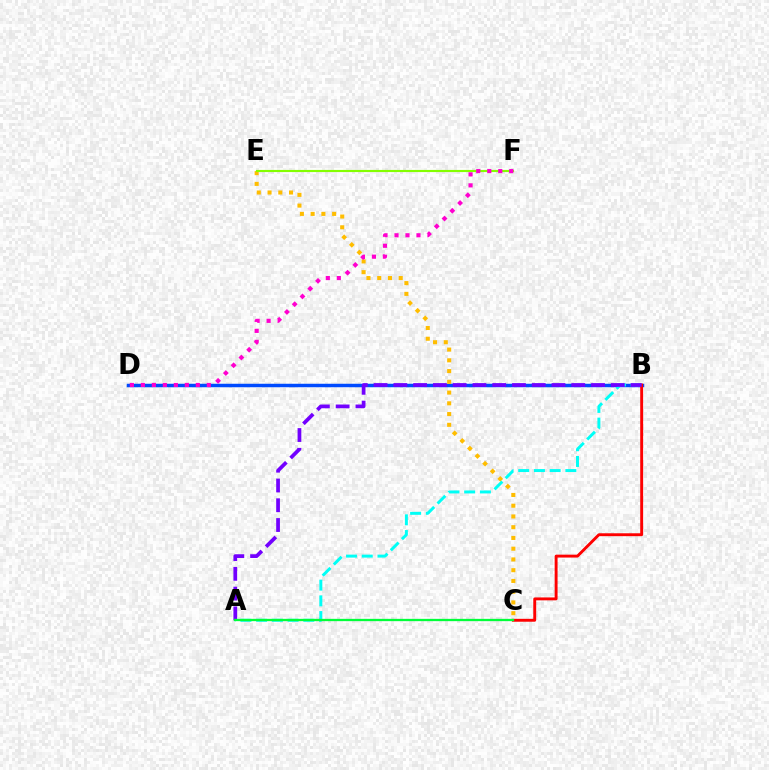{('B', 'D'): [{'color': '#004bff', 'line_style': 'solid', 'thickness': 2.5}], ('C', 'E'): [{'color': '#ffbd00', 'line_style': 'dotted', 'thickness': 2.92}], ('E', 'F'): [{'color': '#84ff00', 'line_style': 'solid', 'thickness': 1.55}], ('A', 'B'): [{'color': '#00fff6', 'line_style': 'dashed', 'thickness': 2.14}, {'color': '#7200ff', 'line_style': 'dashed', 'thickness': 2.69}], ('B', 'C'): [{'color': '#ff0000', 'line_style': 'solid', 'thickness': 2.09}], ('D', 'F'): [{'color': '#ff00cf', 'line_style': 'dotted', 'thickness': 2.99}], ('A', 'C'): [{'color': '#00ff39', 'line_style': 'solid', 'thickness': 1.66}]}